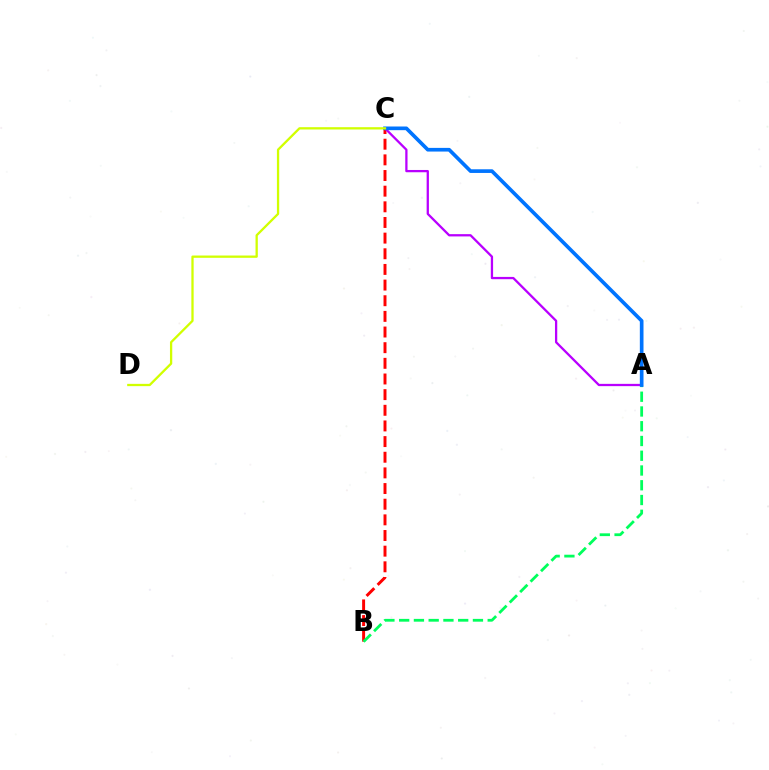{('B', 'C'): [{'color': '#ff0000', 'line_style': 'dashed', 'thickness': 2.13}], ('A', 'B'): [{'color': '#00ff5c', 'line_style': 'dashed', 'thickness': 2.0}], ('A', 'C'): [{'color': '#b900ff', 'line_style': 'solid', 'thickness': 1.64}, {'color': '#0074ff', 'line_style': 'solid', 'thickness': 2.64}], ('C', 'D'): [{'color': '#d1ff00', 'line_style': 'solid', 'thickness': 1.65}]}